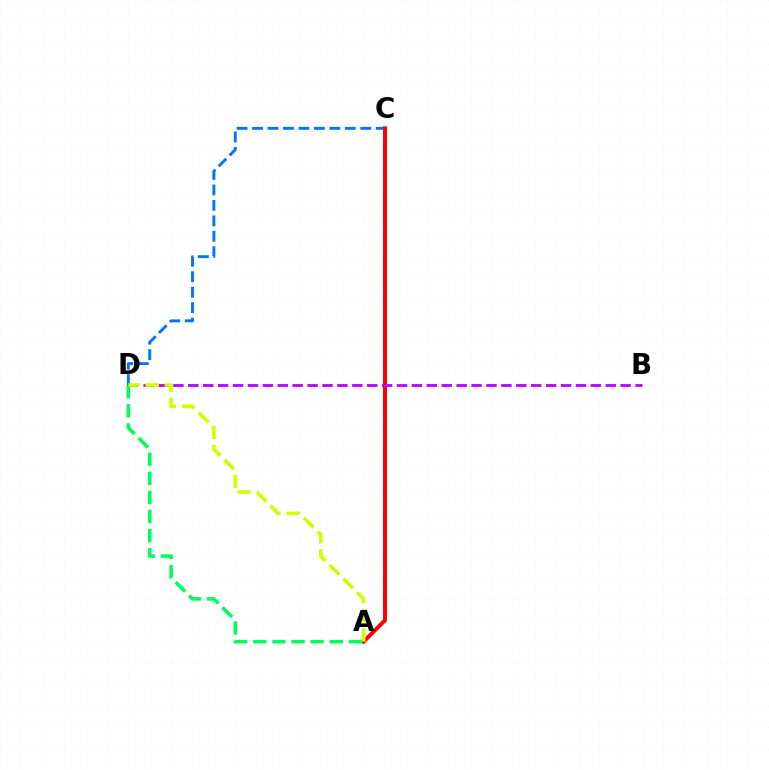{('C', 'D'): [{'color': '#0074ff', 'line_style': 'dashed', 'thickness': 2.1}], ('A', 'C'): [{'color': '#ff0000', 'line_style': 'solid', 'thickness': 2.86}], ('B', 'D'): [{'color': '#b900ff', 'line_style': 'dashed', 'thickness': 2.03}], ('A', 'D'): [{'color': '#00ff5c', 'line_style': 'dashed', 'thickness': 2.6}, {'color': '#d1ff00', 'line_style': 'dashed', 'thickness': 2.62}]}